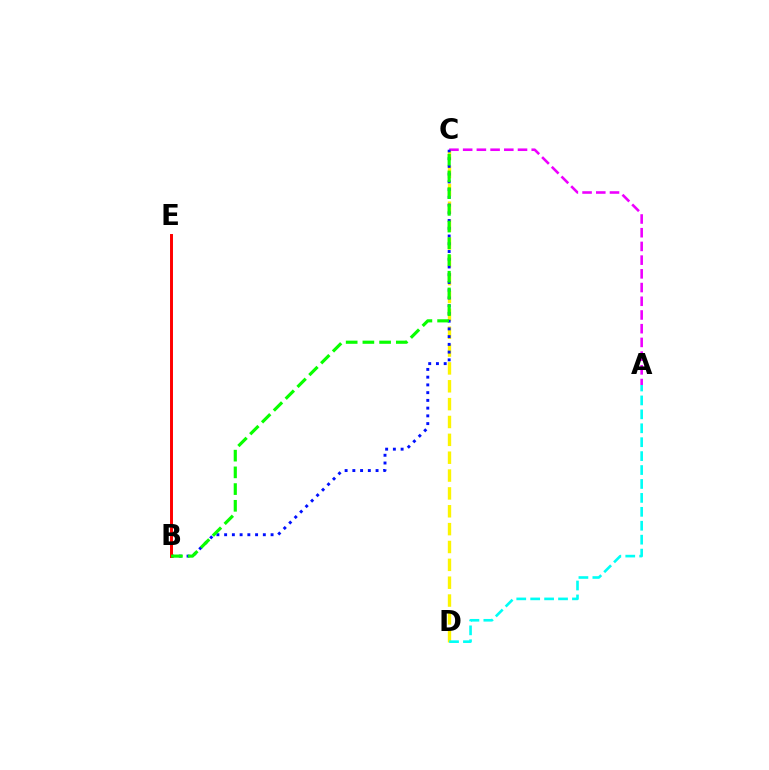{('A', 'C'): [{'color': '#ee00ff', 'line_style': 'dashed', 'thickness': 1.86}], ('C', 'D'): [{'color': '#fcf500', 'line_style': 'dashed', 'thickness': 2.43}], ('B', 'C'): [{'color': '#0010ff', 'line_style': 'dotted', 'thickness': 2.1}, {'color': '#08ff00', 'line_style': 'dashed', 'thickness': 2.27}], ('A', 'D'): [{'color': '#00fff6', 'line_style': 'dashed', 'thickness': 1.89}], ('B', 'E'): [{'color': '#ff0000', 'line_style': 'solid', 'thickness': 2.13}]}